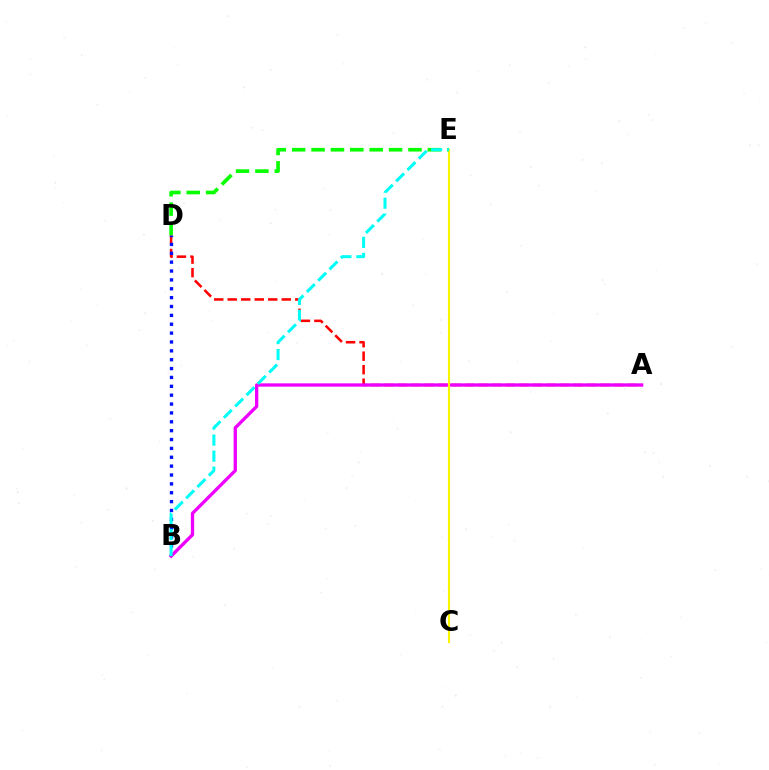{('A', 'D'): [{'color': '#ff0000', 'line_style': 'dashed', 'thickness': 1.83}], ('B', 'D'): [{'color': '#0010ff', 'line_style': 'dotted', 'thickness': 2.41}], ('A', 'B'): [{'color': '#ee00ff', 'line_style': 'solid', 'thickness': 2.39}], ('D', 'E'): [{'color': '#08ff00', 'line_style': 'dashed', 'thickness': 2.63}], ('C', 'E'): [{'color': '#fcf500', 'line_style': 'solid', 'thickness': 1.52}], ('B', 'E'): [{'color': '#00fff6', 'line_style': 'dashed', 'thickness': 2.18}]}